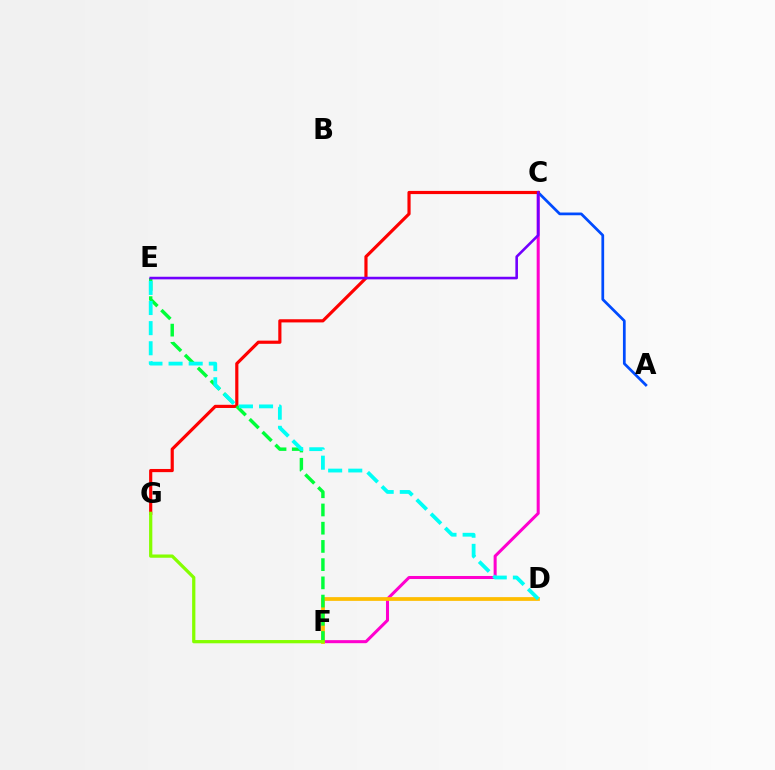{('C', 'F'): [{'color': '#ff00cf', 'line_style': 'solid', 'thickness': 2.19}], ('A', 'C'): [{'color': '#004bff', 'line_style': 'solid', 'thickness': 1.97}], ('D', 'F'): [{'color': '#ffbd00', 'line_style': 'solid', 'thickness': 2.7}], ('C', 'G'): [{'color': '#ff0000', 'line_style': 'solid', 'thickness': 2.28}], ('E', 'F'): [{'color': '#00ff39', 'line_style': 'dashed', 'thickness': 2.48}], ('D', 'E'): [{'color': '#00fff6', 'line_style': 'dashed', 'thickness': 2.73}], ('F', 'G'): [{'color': '#84ff00', 'line_style': 'solid', 'thickness': 2.34}], ('C', 'E'): [{'color': '#7200ff', 'line_style': 'solid', 'thickness': 1.87}]}